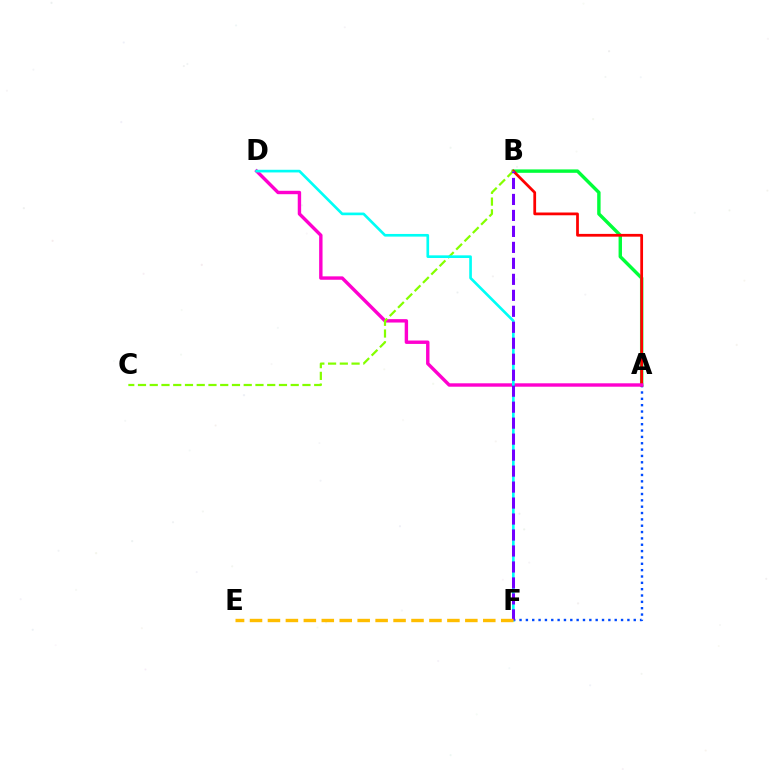{('A', 'B'): [{'color': '#00ff39', 'line_style': 'solid', 'thickness': 2.45}, {'color': '#ff0000', 'line_style': 'solid', 'thickness': 1.99}], ('A', 'F'): [{'color': '#004bff', 'line_style': 'dotted', 'thickness': 1.72}], ('A', 'D'): [{'color': '#ff00cf', 'line_style': 'solid', 'thickness': 2.45}], ('B', 'C'): [{'color': '#84ff00', 'line_style': 'dashed', 'thickness': 1.6}], ('D', 'F'): [{'color': '#00fff6', 'line_style': 'solid', 'thickness': 1.92}], ('B', 'F'): [{'color': '#7200ff', 'line_style': 'dashed', 'thickness': 2.17}], ('E', 'F'): [{'color': '#ffbd00', 'line_style': 'dashed', 'thickness': 2.44}]}